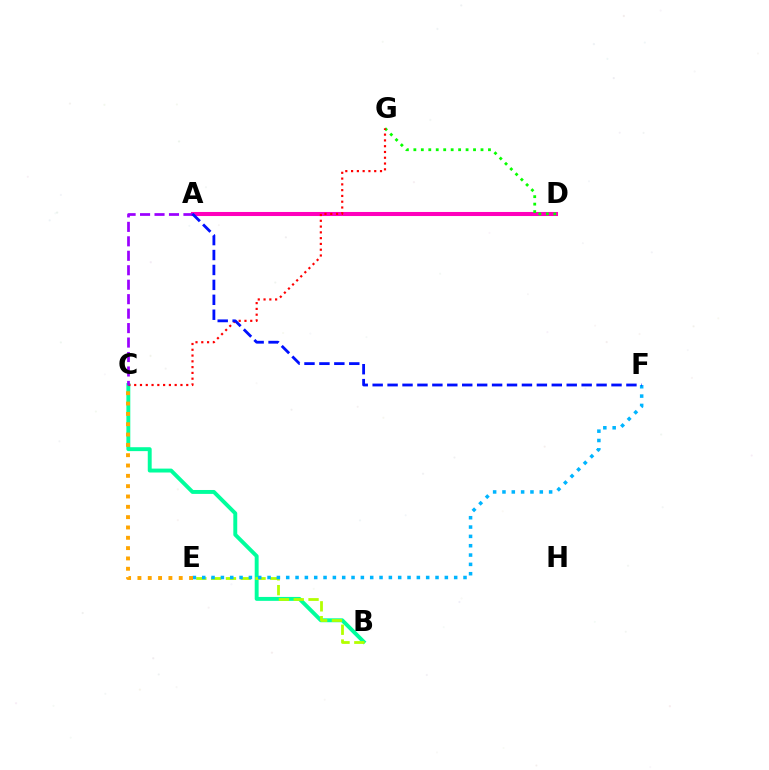{('B', 'C'): [{'color': '#00ff9d', 'line_style': 'solid', 'thickness': 2.82}], ('B', 'E'): [{'color': '#b3ff00', 'line_style': 'dashed', 'thickness': 2.01}], ('A', 'D'): [{'color': '#ff00bd', 'line_style': 'solid', 'thickness': 2.92}], ('E', 'F'): [{'color': '#00b5ff', 'line_style': 'dotted', 'thickness': 2.54}], ('D', 'G'): [{'color': '#08ff00', 'line_style': 'dotted', 'thickness': 2.03}], ('C', 'E'): [{'color': '#ffa500', 'line_style': 'dotted', 'thickness': 2.81}], ('C', 'G'): [{'color': '#ff0000', 'line_style': 'dotted', 'thickness': 1.57}], ('A', 'C'): [{'color': '#9b00ff', 'line_style': 'dashed', 'thickness': 1.96}], ('A', 'F'): [{'color': '#0010ff', 'line_style': 'dashed', 'thickness': 2.03}]}